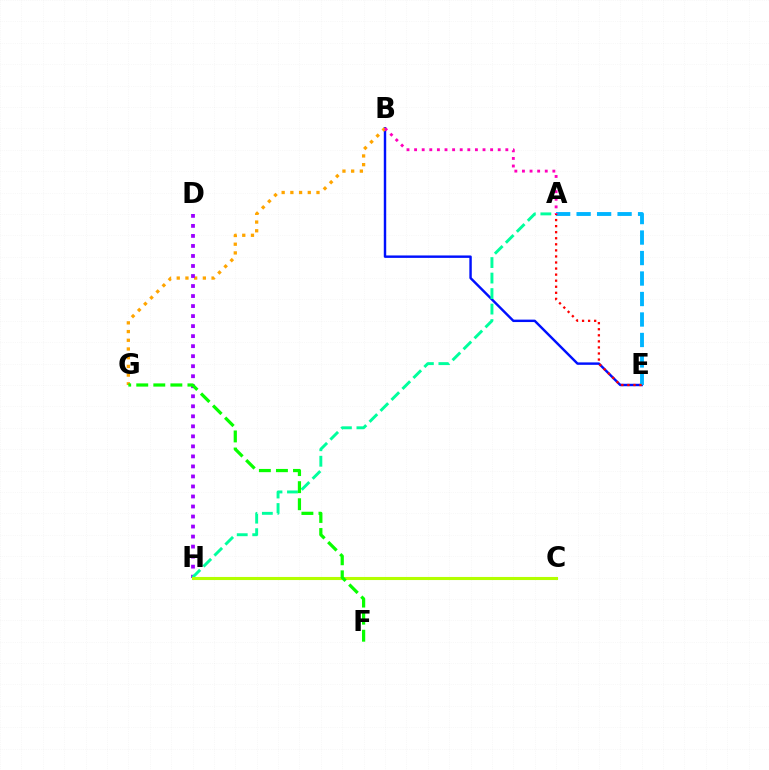{('B', 'E'): [{'color': '#0010ff', 'line_style': 'solid', 'thickness': 1.75}], ('A', 'E'): [{'color': '#00b5ff', 'line_style': 'dashed', 'thickness': 2.78}, {'color': '#ff0000', 'line_style': 'dotted', 'thickness': 1.65}], ('B', 'G'): [{'color': '#ffa500', 'line_style': 'dotted', 'thickness': 2.37}], ('D', 'H'): [{'color': '#9b00ff', 'line_style': 'dotted', 'thickness': 2.72}], ('A', 'H'): [{'color': '#00ff9d', 'line_style': 'dashed', 'thickness': 2.11}], ('C', 'H'): [{'color': '#b3ff00', 'line_style': 'solid', 'thickness': 2.22}], ('F', 'G'): [{'color': '#08ff00', 'line_style': 'dashed', 'thickness': 2.32}], ('A', 'B'): [{'color': '#ff00bd', 'line_style': 'dotted', 'thickness': 2.07}]}